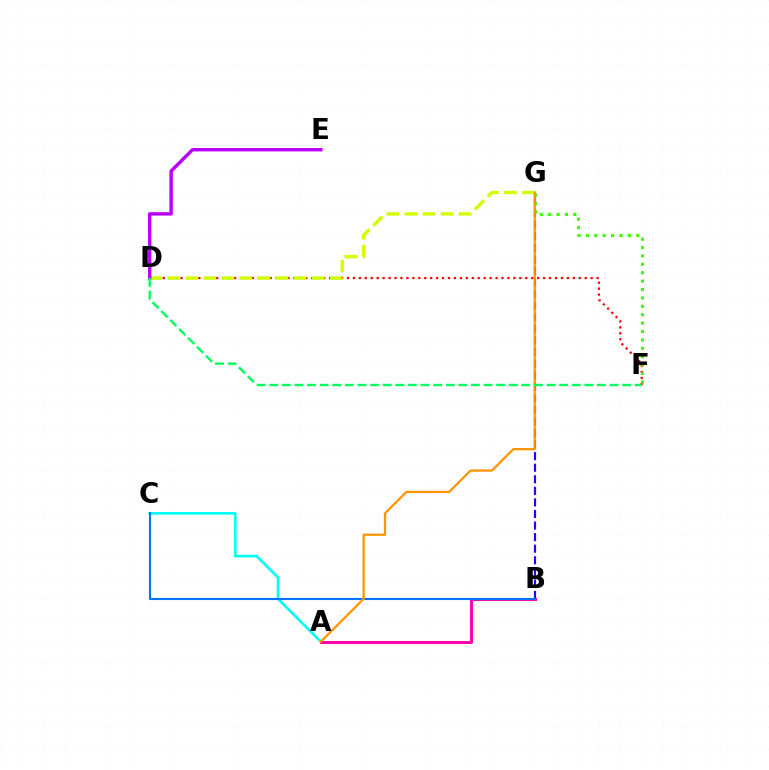{('B', 'G'): [{'color': '#2500ff', 'line_style': 'dashed', 'thickness': 1.57}], ('D', 'F'): [{'color': '#ff0000', 'line_style': 'dotted', 'thickness': 1.61}, {'color': '#00ff5c', 'line_style': 'dashed', 'thickness': 1.71}], ('F', 'G'): [{'color': '#3dff00', 'line_style': 'dotted', 'thickness': 2.28}], ('D', 'G'): [{'color': '#d1ff00', 'line_style': 'dashed', 'thickness': 2.45}], ('A', 'C'): [{'color': '#00fff6', 'line_style': 'solid', 'thickness': 1.91}], ('D', 'E'): [{'color': '#b900ff', 'line_style': 'solid', 'thickness': 2.45}], ('A', 'B'): [{'color': '#ff00ac', 'line_style': 'solid', 'thickness': 2.13}], ('B', 'C'): [{'color': '#0074ff', 'line_style': 'solid', 'thickness': 1.52}], ('A', 'G'): [{'color': '#ff9400', 'line_style': 'solid', 'thickness': 1.61}]}